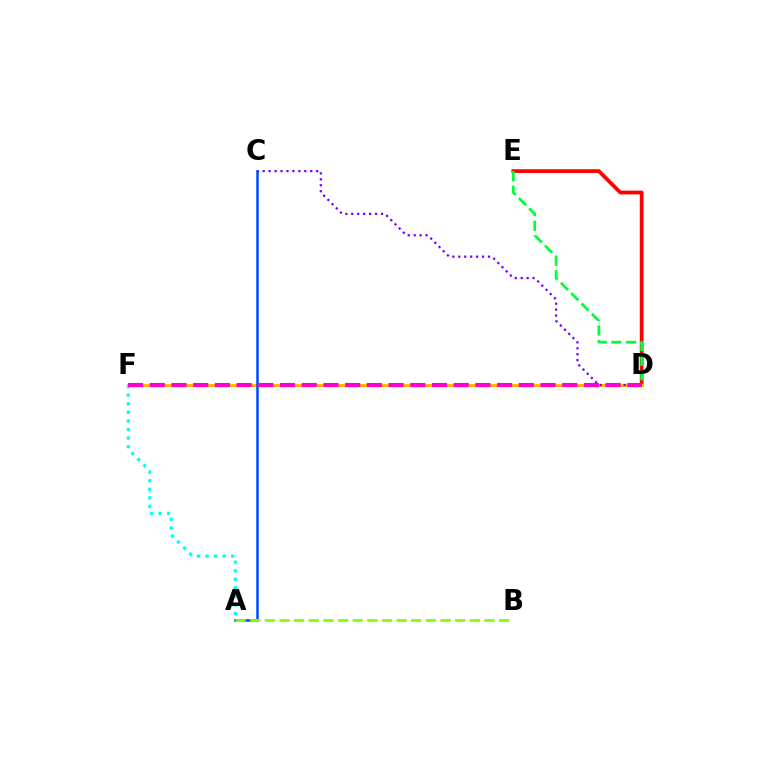{('D', 'E'): [{'color': '#ff0000', 'line_style': 'solid', 'thickness': 2.69}, {'color': '#00ff39', 'line_style': 'dashed', 'thickness': 1.98}], ('A', 'F'): [{'color': '#00fff6', 'line_style': 'dotted', 'thickness': 2.33}], ('D', 'F'): [{'color': '#ffbd00', 'line_style': 'solid', 'thickness': 2.29}, {'color': '#ff00cf', 'line_style': 'dashed', 'thickness': 2.95}], ('C', 'D'): [{'color': '#7200ff', 'line_style': 'dotted', 'thickness': 1.61}], ('A', 'C'): [{'color': '#004bff', 'line_style': 'solid', 'thickness': 1.8}], ('A', 'B'): [{'color': '#84ff00', 'line_style': 'dashed', 'thickness': 1.99}]}